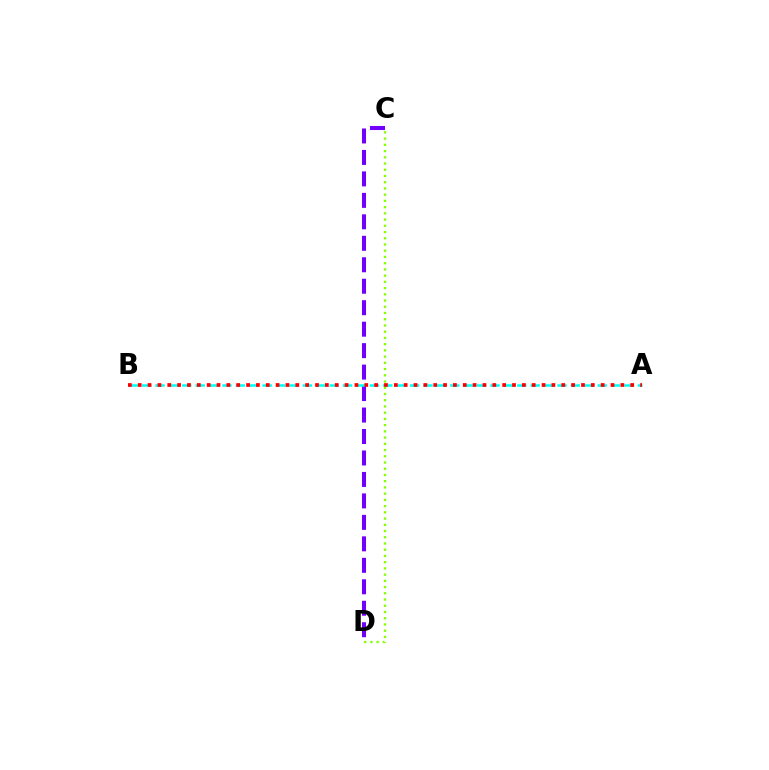{('C', 'D'): [{'color': '#7200ff', 'line_style': 'dashed', 'thickness': 2.92}, {'color': '#84ff00', 'line_style': 'dotted', 'thickness': 1.69}], ('A', 'B'): [{'color': '#00fff6', 'line_style': 'dashed', 'thickness': 1.82}, {'color': '#ff0000', 'line_style': 'dotted', 'thickness': 2.68}]}